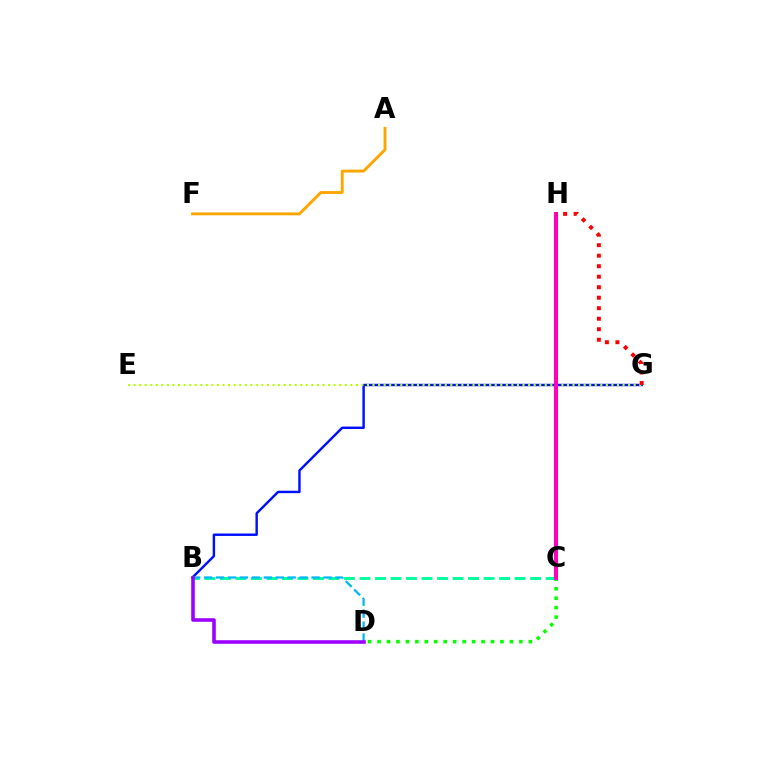{('C', 'D'): [{'color': '#08ff00', 'line_style': 'dotted', 'thickness': 2.57}], ('B', 'G'): [{'color': '#0010ff', 'line_style': 'solid', 'thickness': 1.76}], ('B', 'C'): [{'color': '#00ff9d', 'line_style': 'dashed', 'thickness': 2.11}], ('B', 'D'): [{'color': '#00b5ff', 'line_style': 'dashed', 'thickness': 1.62}, {'color': '#9b00ff', 'line_style': 'solid', 'thickness': 2.57}], ('E', 'G'): [{'color': '#b3ff00', 'line_style': 'dotted', 'thickness': 1.51}], ('C', 'H'): [{'color': '#ff00bd', 'line_style': 'solid', 'thickness': 2.94}], ('G', 'H'): [{'color': '#ff0000', 'line_style': 'dotted', 'thickness': 2.85}], ('A', 'F'): [{'color': '#ffa500', 'line_style': 'solid', 'thickness': 2.08}]}